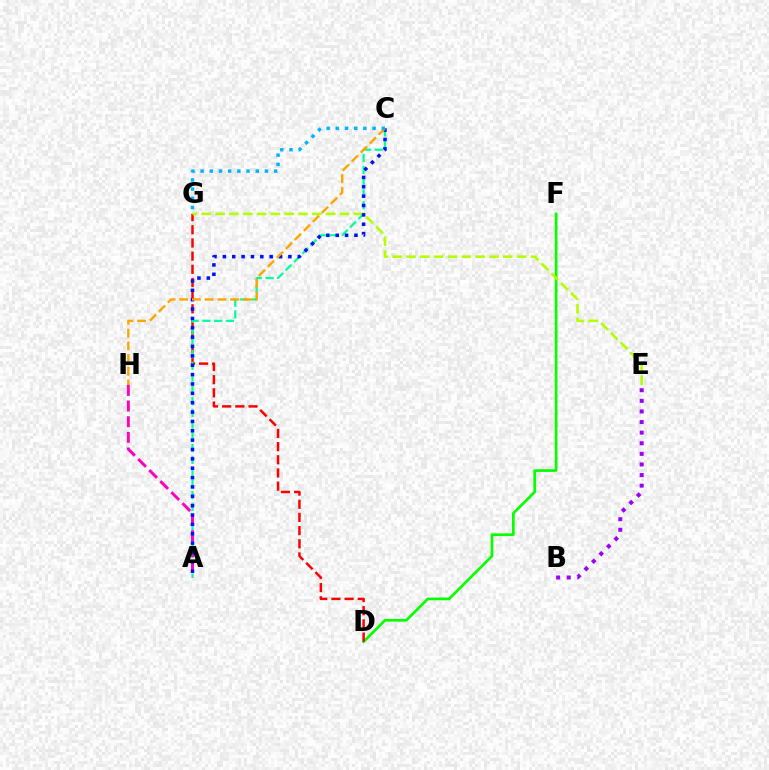{('D', 'F'): [{'color': '#08ff00', 'line_style': 'solid', 'thickness': 1.95}], ('D', 'G'): [{'color': '#ff0000', 'line_style': 'dashed', 'thickness': 1.79}], ('E', 'G'): [{'color': '#b3ff00', 'line_style': 'dashed', 'thickness': 1.88}], ('A', 'C'): [{'color': '#00ff9d', 'line_style': 'dashed', 'thickness': 1.6}, {'color': '#0010ff', 'line_style': 'dotted', 'thickness': 2.54}], ('A', 'H'): [{'color': '#ff00bd', 'line_style': 'dashed', 'thickness': 2.12}], ('B', 'E'): [{'color': '#9b00ff', 'line_style': 'dotted', 'thickness': 2.88}], ('C', 'H'): [{'color': '#ffa500', 'line_style': 'dashed', 'thickness': 1.73}], ('C', 'G'): [{'color': '#00b5ff', 'line_style': 'dotted', 'thickness': 2.5}]}